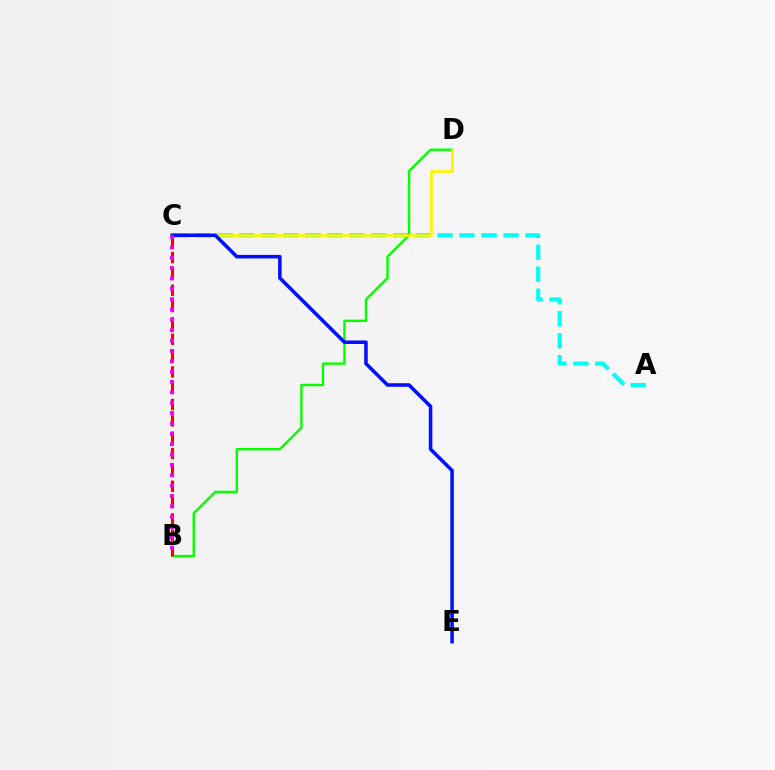{('A', 'C'): [{'color': '#00fff6', 'line_style': 'dashed', 'thickness': 2.99}], ('B', 'D'): [{'color': '#08ff00', 'line_style': 'solid', 'thickness': 1.75}], ('B', 'C'): [{'color': '#ff0000', 'line_style': 'dashed', 'thickness': 2.22}, {'color': '#ee00ff', 'line_style': 'dotted', 'thickness': 2.81}], ('C', 'D'): [{'color': '#fcf500', 'line_style': 'solid', 'thickness': 1.96}], ('C', 'E'): [{'color': '#0010ff', 'line_style': 'solid', 'thickness': 2.55}]}